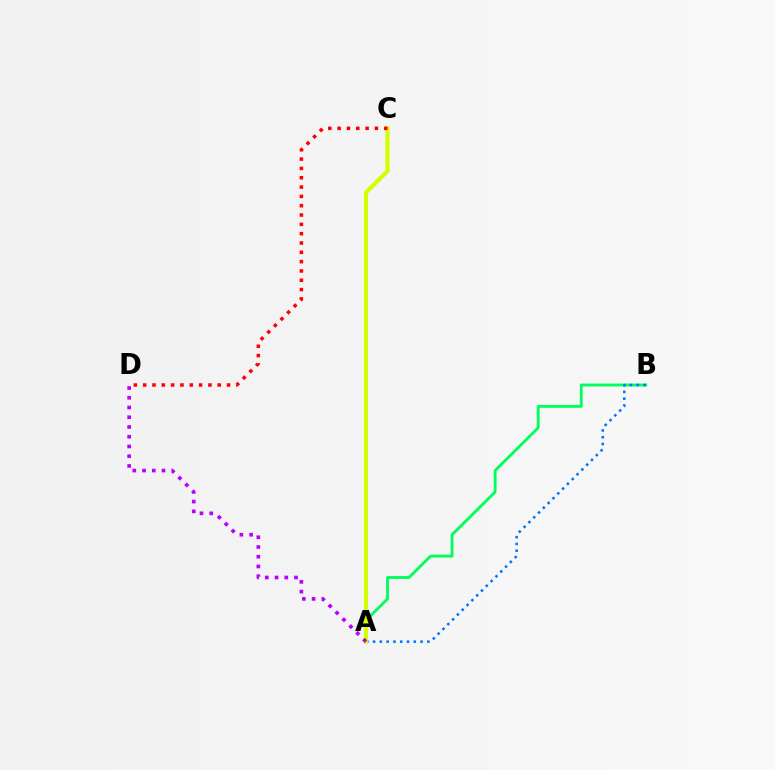{('A', 'B'): [{'color': '#00ff5c', 'line_style': 'solid', 'thickness': 2.06}, {'color': '#0074ff', 'line_style': 'dotted', 'thickness': 1.84}], ('A', 'C'): [{'color': '#d1ff00', 'line_style': 'solid', 'thickness': 2.99}], ('A', 'D'): [{'color': '#b900ff', 'line_style': 'dotted', 'thickness': 2.65}], ('C', 'D'): [{'color': '#ff0000', 'line_style': 'dotted', 'thickness': 2.53}]}